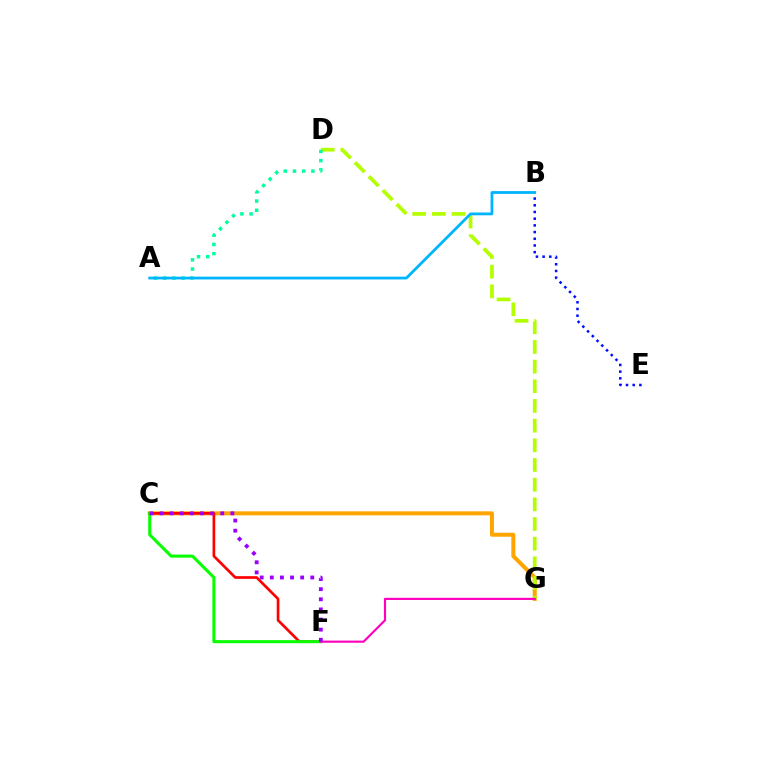{('C', 'G'): [{'color': '#ffa500', 'line_style': 'solid', 'thickness': 2.89}], ('D', 'G'): [{'color': '#b3ff00', 'line_style': 'dashed', 'thickness': 2.67}], ('C', 'F'): [{'color': '#ff0000', 'line_style': 'solid', 'thickness': 1.94}, {'color': '#08ff00', 'line_style': 'solid', 'thickness': 2.19}, {'color': '#9b00ff', 'line_style': 'dotted', 'thickness': 2.75}], ('A', 'D'): [{'color': '#00ff9d', 'line_style': 'dotted', 'thickness': 2.5}], ('B', 'E'): [{'color': '#0010ff', 'line_style': 'dotted', 'thickness': 1.82}], ('A', 'B'): [{'color': '#00b5ff', 'line_style': 'solid', 'thickness': 2.01}], ('F', 'G'): [{'color': '#ff00bd', 'line_style': 'solid', 'thickness': 1.56}]}